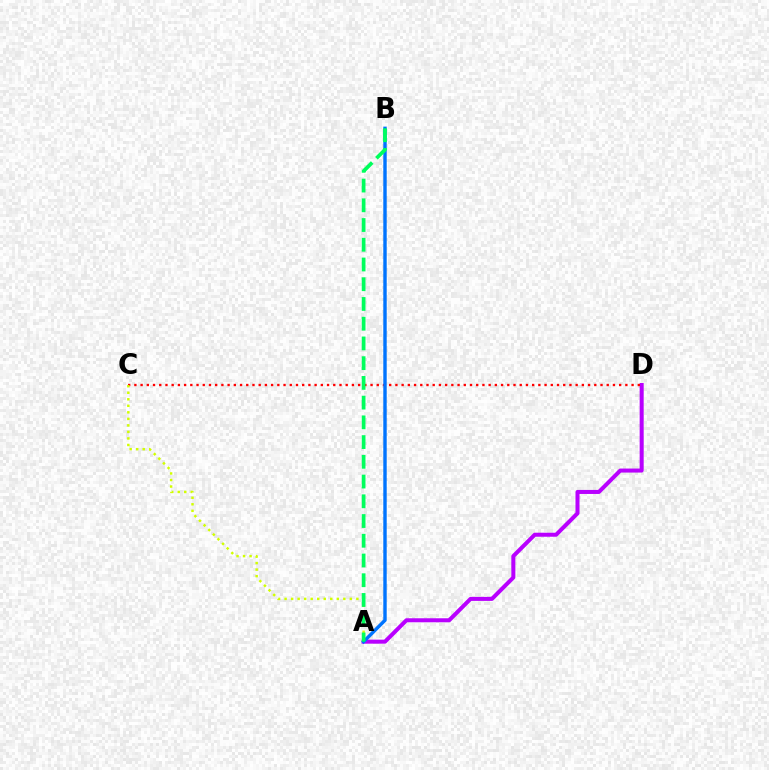{('A', 'D'): [{'color': '#b900ff', 'line_style': 'solid', 'thickness': 2.9}], ('C', 'D'): [{'color': '#ff0000', 'line_style': 'dotted', 'thickness': 1.69}], ('A', 'C'): [{'color': '#d1ff00', 'line_style': 'dotted', 'thickness': 1.77}], ('A', 'B'): [{'color': '#0074ff', 'line_style': 'solid', 'thickness': 2.46}, {'color': '#00ff5c', 'line_style': 'dashed', 'thickness': 2.68}]}